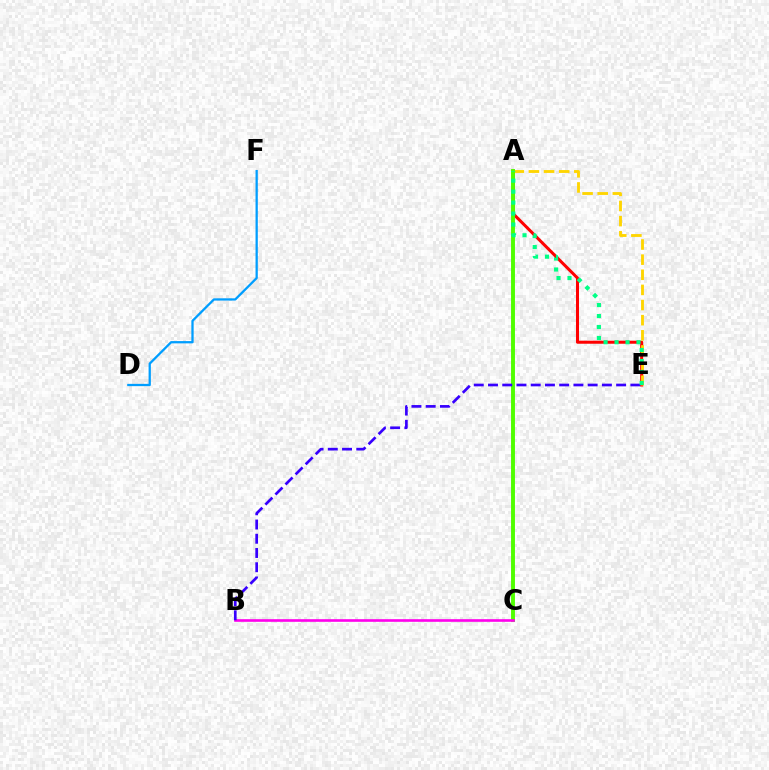{('A', 'E'): [{'color': '#ff0000', 'line_style': 'solid', 'thickness': 2.19}, {'color': '#ffd500', 'line_style': 'dashed', 'thickness': 2.06}, {'color': '#00ff86', 'line_style': 'dotted', 'thickness': 2.98}], ('A', 'C'): [{'color': '#4fff00', 'line_style': 'solid', 'thickness': 2.81}], ('D', 'F'): [{'color': '#009eff', 'line_style': 'solid', 'thickness': 1.64}], ('B', 'C'): [{'color': '#ff00ed', 'line_style': 'solid', 'thickness': 1.9}], ('B', 'E'): [{'color': '#3700ff', 'line_style': 'dashed', 'thickness': 1.93}]}